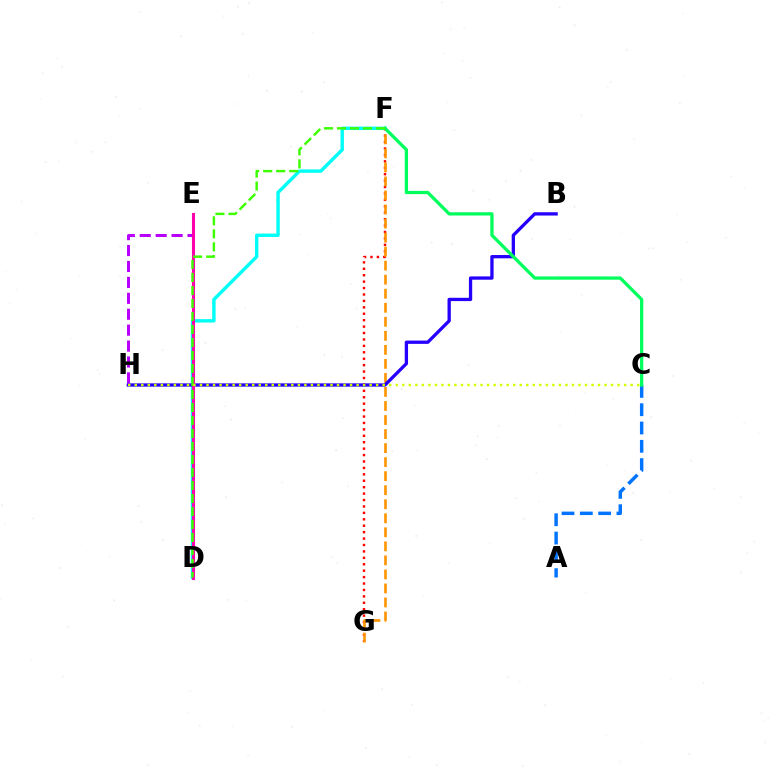{('F', 'G'): [{'color': '#ff0000', 'line_style': 'dotted', 'thickness': 1.75}, {'color': '#ff9400', 'line_style': 'dashed', 'thickness': 1.91}], ('E', 'H'): [{'color': '#b900ff', 'line_style': 'dashed', 'thickness': 2.16}], ('D', 'F'): [{'color': '#00fff6', 'line_style': 'solid', 'thickness': 2.45}, {'color': '#3dff00', 'line_style': 'dashed', 'thickness': 1.77}], ('B', 'H'): [{'color': '#2500ff', 'line_style': 'solid', 'thickness': 2.37}], ('D', 'E'): [{'color': '#ff00ac', 'line_style': 'solid', 'thickness': 2.2}], ('A', 'C'): [{'color': '#0074ff', 'line_style': 'dashed', 'thickness': 2.49}], ('C', 'F'): [{'color': '#00ff5c', 'line_style': 'solid', 'thickness': 2.35}], ('C', 'H'): [{'color': '#d1ff00', 'line_style': 'dotted', 'thickness': 1.77}]}